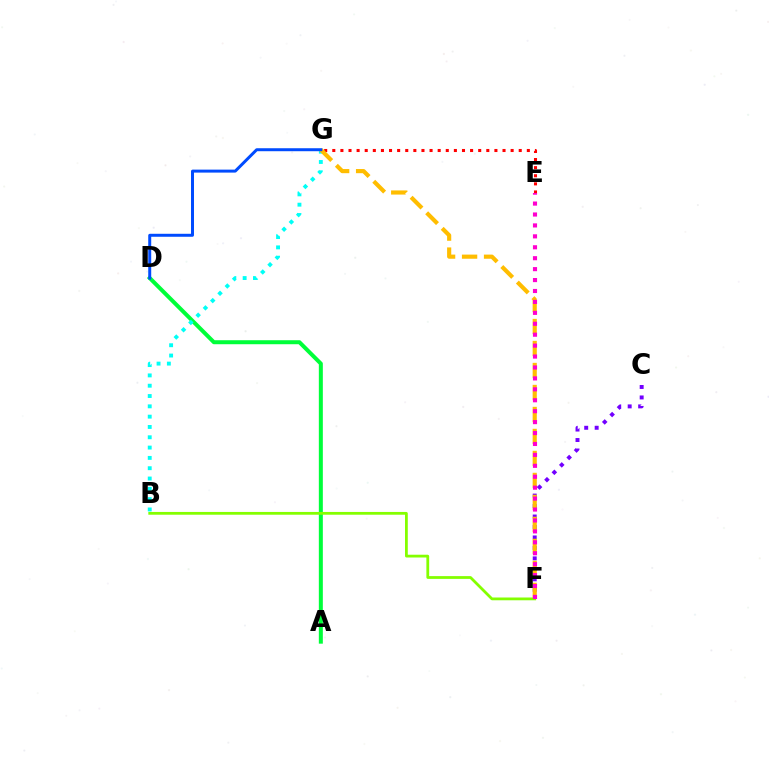{('E', 'G'): [{'color': '#ff0000', 'line_style': 'dotted', 'thickness': 2.2}], ('A', 'D'): [{'color': '#00ff39', 'line_style': 'solid', 'thickness': 2.88}], ('B', 'G'): [{'color': '#00fff6', 'line_style': 'dotted', 'thickness': 2.8}], ('C', 'F'): [{'color': '#7200ff', 'line_style': 'dotted', 'thickness': 2.84}], ('B', 'F'): [{'color': '#84ff00', 'line_style': 'solid', 'thickness': 2.0}], ('F', 'G'): [{'color': '#ffbd00', 'line_style': 'dashed', 'thickness': 2.99}], ('D', 'G'): [{'color': '#004bff', 'line_style': 'solid', 'thickness': 2.15}], ('E', 'F'): [{'color': '#ff00cf', 'line_style': 'dotted', 'thickness': 2.97}]}